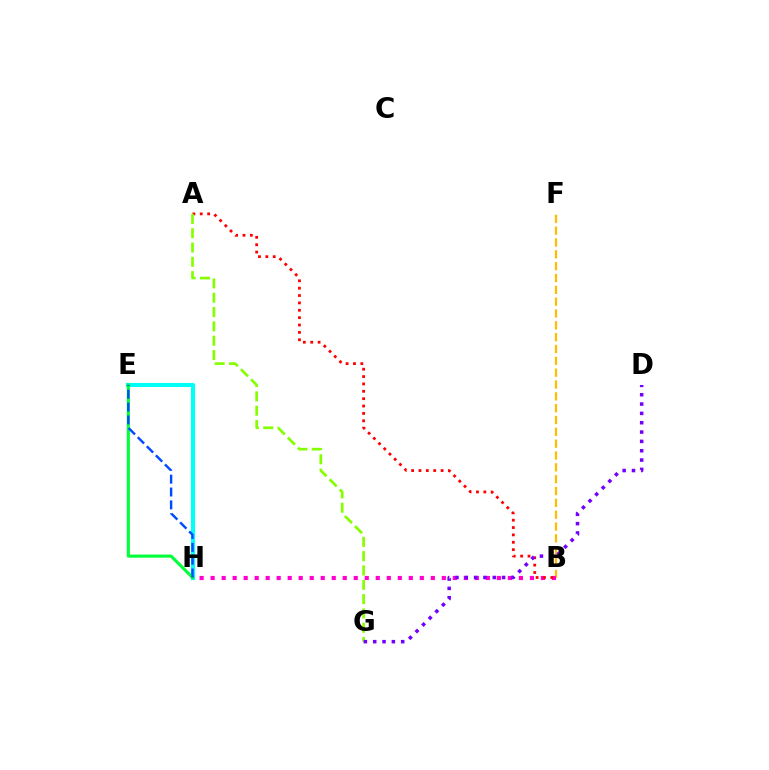{('B', 'F'): [{'color': '#ffbd00', 'line_style': 'dashed', 'thickness': 1.61}], ('B', 'H'): [{'color': '#ff00cf', 'line_style': 'dotted', 'thickness': 2.99}], ('A', 'B'): [{'color': '#ff0000', 'line_style': 'dotted', 'thickness': 2.0}], ('E', 'H'): [{'color': '#00fff6', 'line_style': 'solid', 'thickness': 2.96}, {'color': '#00ff39', 'line_style': 'solid', 'thickness': 2.22}, {'color': '#004bff', 'line_style': 'dashed', 'thickness': 1.74}], ('A', 'G'): [{'color': '#84ff00', 'line_style': 'dashed', 'thickness': 1.95}], ('D', 'G'): [{'color': '#7200ff', 'line_style': 'dotted', 'thickness': 2.54}]}